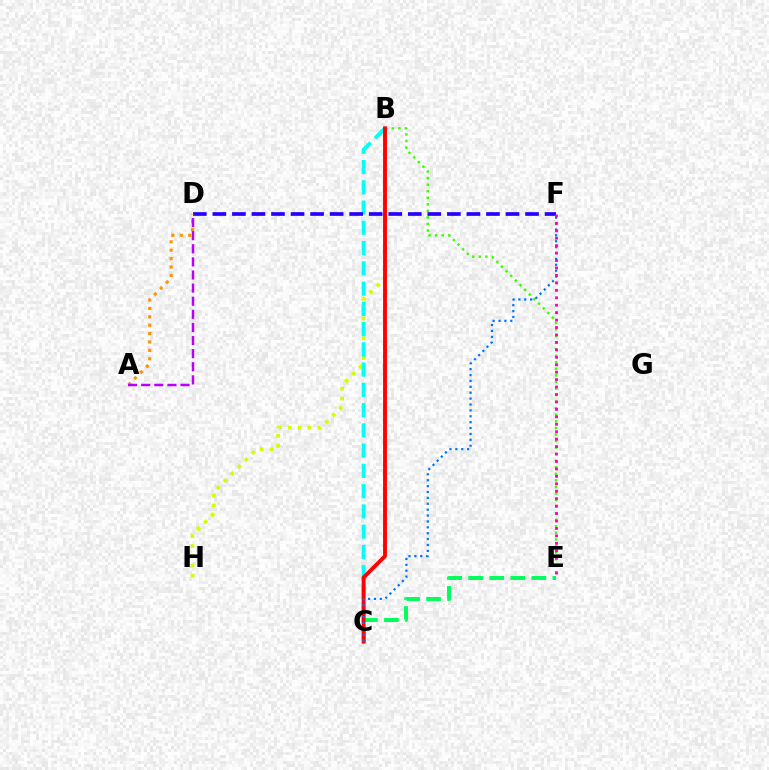{('B', 'H'): [{'color': '#d1ff00', 'line_style': 'dotted', 'thickness': 2.68}], ('C', 'E'): [{'color': '#00ff5c', 'line_style': 'dashed', 'thickness': 2.86}], ('B', 'C'): [{'color': '#00fff6', 'line_style': 'dashed', 'thickness': 2.75}, {'color': '#ff0000', 'line_style': 'solid', 'thickness': 2.79}], ('B', 'E'): [{'color': '#3dff00', 'line_style': 'dotted', 'thickness': 1.78}], ('D', 'F'): [{'color': '#2500ff', 'line_style': 'dashed', 'thickness': 2.65}], ('C', 'F'): [{'color': '#0074ff', 'line_style': 'dotted', 'thickness': 1.6}], ('E', 'F'): [{'color': '#ff00ac', 'line_style': 'dotted', 'thickness': 2.02}], ('A', 'D'): [{'color': '#ff9400', 'line_style': 'dotted', 'thickness': 2.28}, {'color': '#b900ff', 'line_style': 'dashed', 'thickness': 1.78}]}